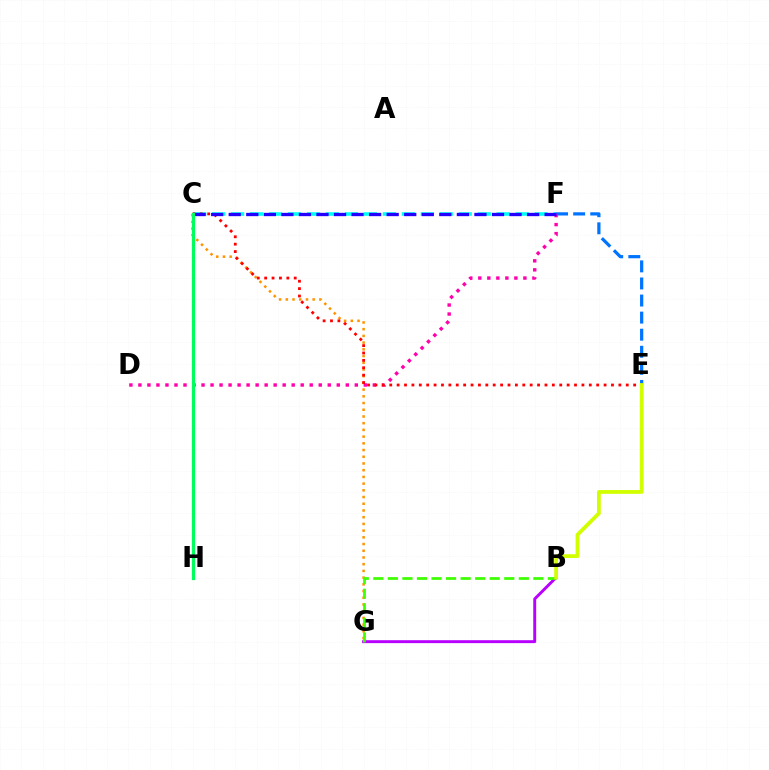{('C', 'G'): [{'color': '#ff9400', 'line_style': 'dotted', 'thickness': 1.82}], ('E', 'F'): [{'color': '#0074ff', 'line_style': 'dashed', 'thickness': 2.32}], ('B', 'G'): [{'color': '#b900ff', 'line_style': 'solid', 'thickness': 2.11}, {'color': '#3dff00', 'line_style': 'dashed', 'thickness': 1.98}], ('D', 'F'): [{'color': '#ff00ac', 'line_style': 'dotted', 'thickness': 2.45}], ('C', 'F'): [{'color': '#00fff6', 'line_style': 'dashed', 'thickness': 2.58}, {'color': '#2500ff', 'line_style': 'dashed', 'thickness': 2.38}], ('C', 'E'): [{'color': '#ff0000', 'line_style': 'dotted', 'thickness': 2.01}], ('C', 'H'): [{'color': '#00ff5c', 'line_style': 'solid', 'thickness': 2.31}], ('B', 'E'): [{'color': '#d1ff00', 'line_style': 'solid', 'thickness': 2.73}]}